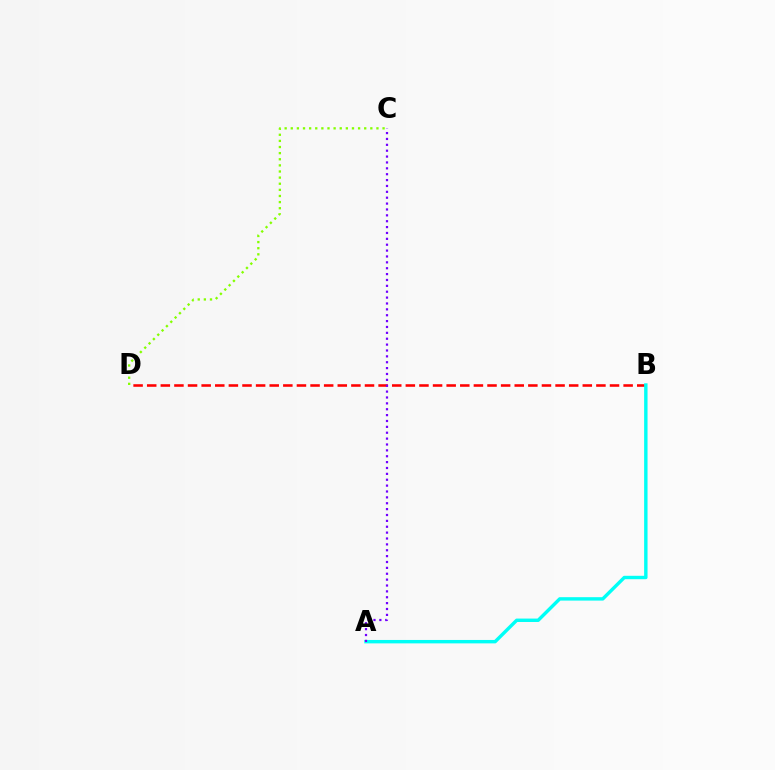{('B', 'D'): [{'color': '#ff0000', 'line_style': 'dashed', 'thickness': 1.85}], ('C', 'D'): [{'color': '#84ff00', 'line_style': 'dotted', 'thickness': 1.66}], ('A', 'B'): [{'color': '#00fff6', 'line_style': 'solid', 'thickness': 2.46}], ('A', 'C'): [{'color': '#7200ff', 'line_style': 'dotted', 'thickness': 1.6}]}